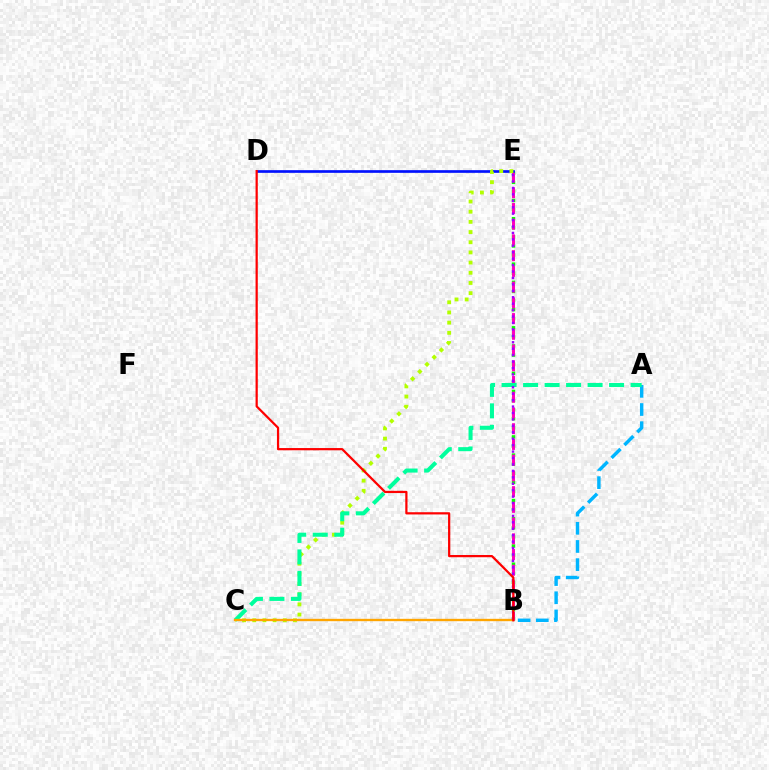{('B', 'E'): [{'color': '#08ff00', 'line_style': 'dotted', 'thickness': 2.47}, {'color': '#ff00bd', 'line_style': 'dashed', 'thickness': 2.14}, {'color': '#9b00ff', 'line_style': 'dotted', 'thickness': 1.75}], ('A', 'B'): [{'color': '#00b5ff', 'line_style': 'dashed', 'thickness': 2.47}], ('D', 'E'): [{'color': '#0010ff', 'line_style': 'solid', 'thickness': 1.92}], ('C', 'E'): [{'color': '#b3ff00', 'line_style': 'dotted', 'thickness': 2.77}], ('A', 'C'): [{'color': '#00ff9d', 'line_style': 'dashed', 'thickness': 2.92}], ('B', 'C'): [{'color': '#ffa500', 'line_style': 'solid', 'thickness': 1.69}], ('B', 'D'): [{'color': '#ff0000', 'line_style': 'solid', 'thickness': 1.61}]}